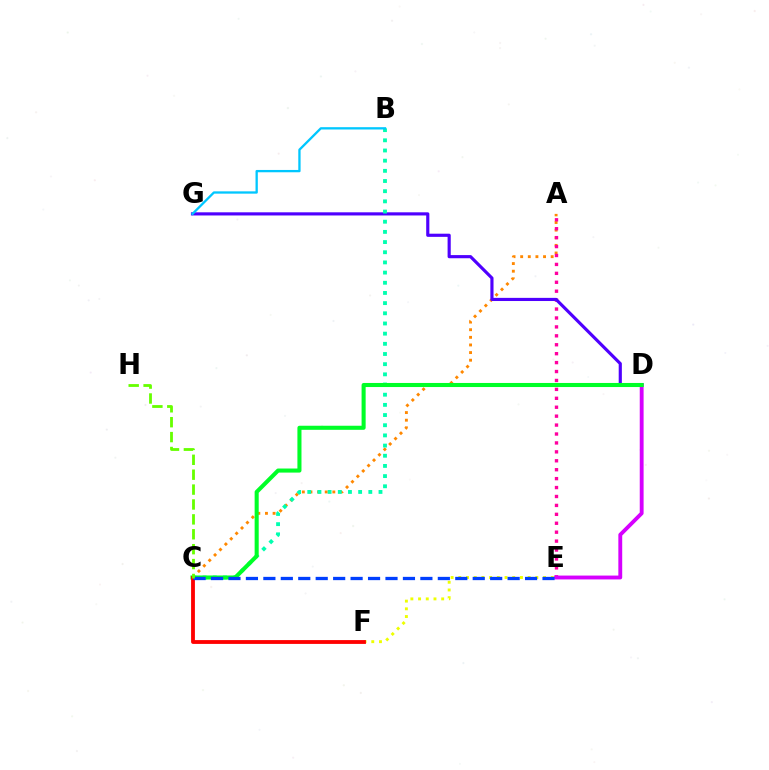{('A', 'C'): [{'color': '#ff8800', 'line_style': 'dotted', 'thickness': 2.07}], ('A', 'E'): [{'color': '#ff00a0', 'line_style': 'dotted', 'thickness': 2.43}], ('D', 'E'): [{'color': '#d600ff', 'line_style': 'solid', 'thickness': 2.78}], ('D', 'G'): [{'color': '#4f00ff', 'line_style': 'solid', 'thickness': 2.27}], ('B', 'C'): [{'color': '#00ffaf', 'line_style': 'dotted', 'thickness': 2.76}], ('B', 'G'): [{'color': '#00c7ff', 'line_style': 'solid', 'thickness': 1.66}], ('E', 'F'): [{'color': '#eeff00', 'line_style': 'dotted', 'thickness': 2.09}], ('C', 'D'): [{'color': '#00ff27', 'line_style': 'solid', 'thickness': 2.93}], ('C', 'F'): [{'color': '#ff0000', 'line_style': 'solid', 'thickness': 2.75}], ('C', 'E'): [{'color': '#003fff', 'line_style': 'dashed', 'thickness': 2.37}], ('C', 'H'): [{'color': '#66ff00', 'line_style': 'dashed', 'thickness': 2.02}]}